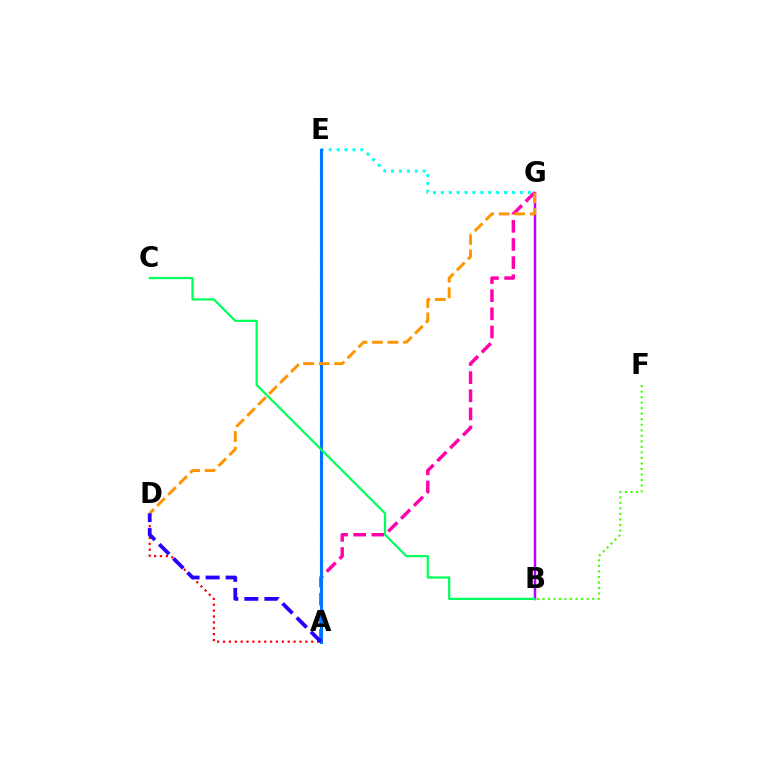{('A', 'G'): [{'color': '#ff00ac', 'line_style': 'dashed', 'thickness': 2.47}], ('E', 'G'): [{'color': '#00fff6', 'line_style': 'dotted', 'thickness': 2.15}], ('A', 'D'): [{'color': '#ff0000', 'line_style': 'dotted', 'thickness': 1.6}, {'color': '#2500ff', 'line_style': 'dashed', 'thickness': 2.72}], ('B', 'F'): [{'color': '#3dff00', 'line_style': 'dotted', 'thickness': 1.5}], ('A', 'E'): [{'color': '#d1ff00', 'line_style': 'dashed', 'thickness': 2.31}, {'color': '#0074ff', 'line_style': 'solid', 'thickness': 2.2}], ('B', 'G'): [{'color': '#b900ff', 'line_style': 'solid', 'thickness': 1.79}], ('B', 'C'): [{'color': '#00ff5c', 'line_style': 'solid', 'thickness': 1.6}], ('D', 'G'): [{'color': '#ff9400', 'line_style': 'dashed', 'thickness': 2.11}]}